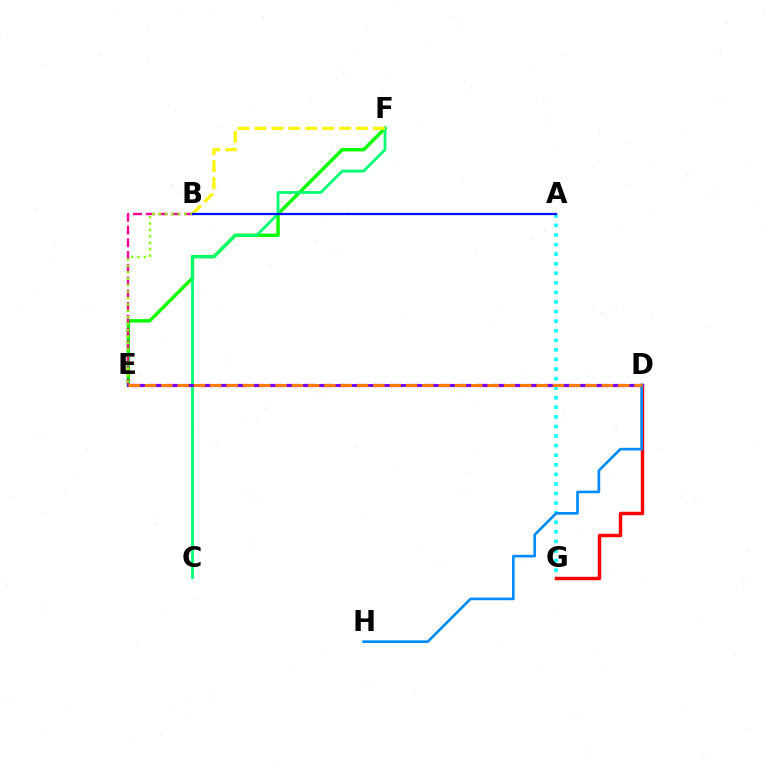{('E', 'F'): [{'color': '#08ff00', 'line_style': 'solid', 'thickness': 2.47}], ('B', 'E'): [{'color': '#ff0094', 'line_style': 'dashed', 'thickness': 1.73}, {'color': '#84ff00', 'line_style': 'dotted', 'thickness': 1.75}], ('D', 'E'): [{'color': '#ee00ff', 'line_style': 'dashed', 'thickness': 2.34}, {'color': '#7200ff', 'line_style': 'solid', 'thickness': 2.08}, {'color': '#ff7c00', 'line_style': 'dashed', 'thickness': 2.22}], ('A', 'G'): [{'color': '#00fff6', 'line_style': 'dotted', 'thickness': 2.6}], ('C', 'F'): [{'color': '#00ff74', 'line_style': 'solid', 'thickness': 2.01}], ('D', 'G'): [{'color': '#ff0000', 'line_style': 'solid', 'thickness': 2.48}], ('B', 'F'): [{'color': '#fcf500', 'line_style': 'dashed', 'thickness': 2.3}], ('D', 'H'): [{'color': '#008cff', 'line_style': 'solid', 'thickness': 1.92}], ('A', 'B'): [{'color': '#0010ff', 'line_style': 'solid', 'thickness': 1.63}]}